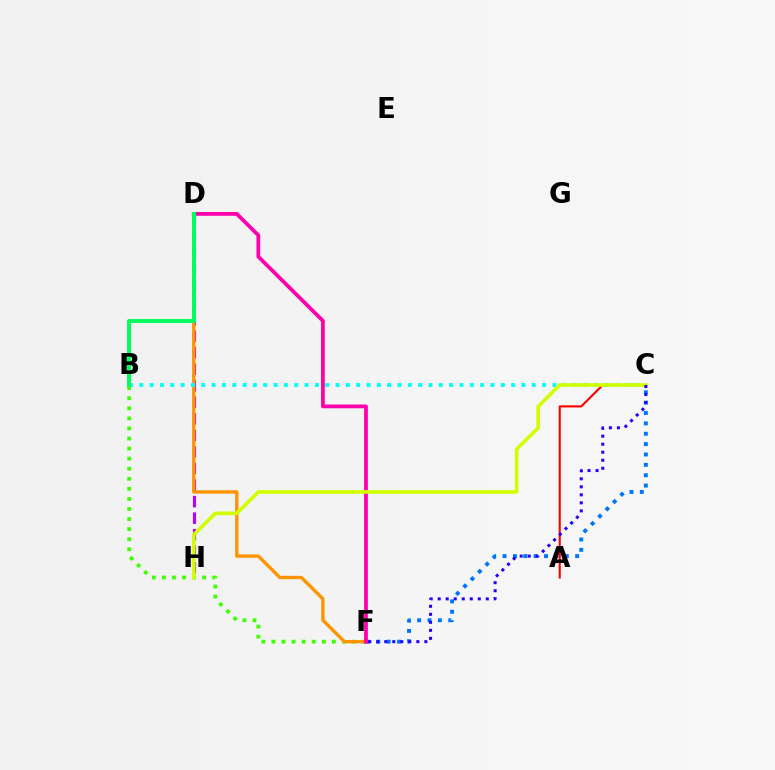{('D', 'H'): [{'color': '#b900ff', 'line_style': 'dashed', 'thickness': 2.25}], ('C', 'F'): [{'color': '#0074ff', 'line_style': 'dotted', 'thickness': 2.82}, {'color': '#2500ff', 'line_style': 'dotted', 'thickness': 2.18}], ('B', 'F'): [{'color': '#3dff00', 'line_style': 'dotted', 'thickness': 2.74}], ('D', 'F'): [{'color': '#ff9400', 'line_style': 'solid', 'thickness': 2.41}, {'color': '#ff00ac', 'line_style': 'solid', 'thickness': 2.72}], ('B', 'C'): [{'color': '#00fff6', 'line_style': 'dotted', 'thickness': 2.81}], ('A', 'C'): [{'color': '#ff0000', 'line_style': 'solid', 'thickness': 1.52}], ('C', 'H'): [{'color': '#d1ff00', 'line_style': 'solid', 'thickness': 2.62}], ('B', 'D'): [{'color': '#00ff5c', 'line_style': 'solid', 'thickness': 2.87}]}